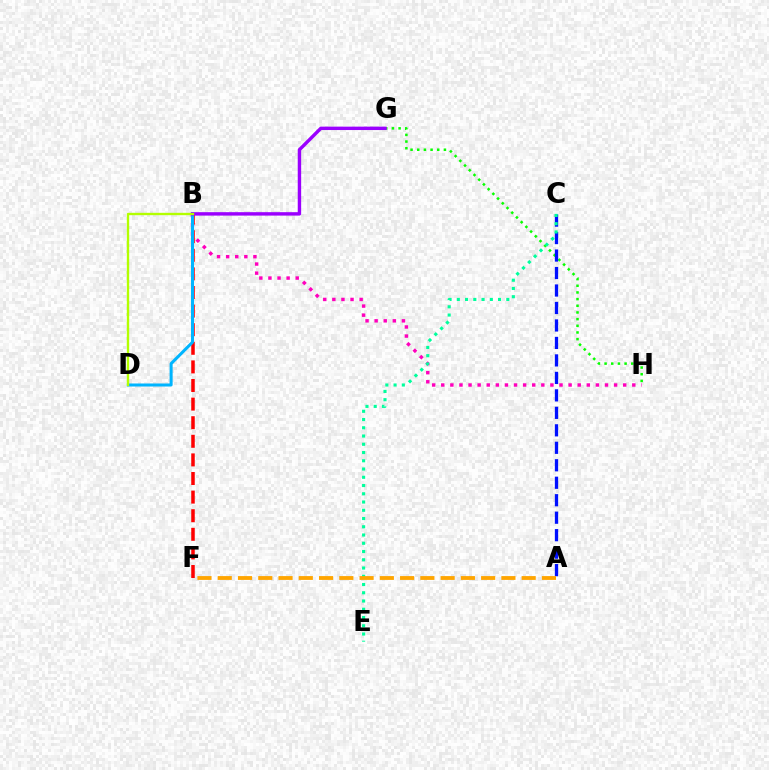{('B', 'H'): [{'color': '#ff00bd', 'line_style': 'dotted', 'thickness': 2.47}], ('B', 'F'): [{'color': '#ff0000', 'line_style': 'dashed', 'thickness': 2.53}], ('G', 'H'): [{'color': '#08ff00', 'line_style': 'dotted', 'thickness': 1.81}], ('A', 'C'): [{'color': '#0010ff', 'line_style': 'dashed', 'thickness': 2.37}], ('B', 'D'): [{'color': '#00b5ff', 'line_style': 'solid', 'thickness': 2.18}, {'color': '#b3ff00', 'line_style': 'solid', 'thickness': 1.7}], ('C', 'E'): [{'color': '#00ff9d', 'line_style': 'dotted', 'thickness': 2.24}], ('B', 'G'): [{'color': '#9b00ff', 'line_style': 'solid', 'thickness': 2.46}], ('A', 'F'): [{'color': '#ffa500', 'line_style': 'dashed', 'thickness': 2.75}]}